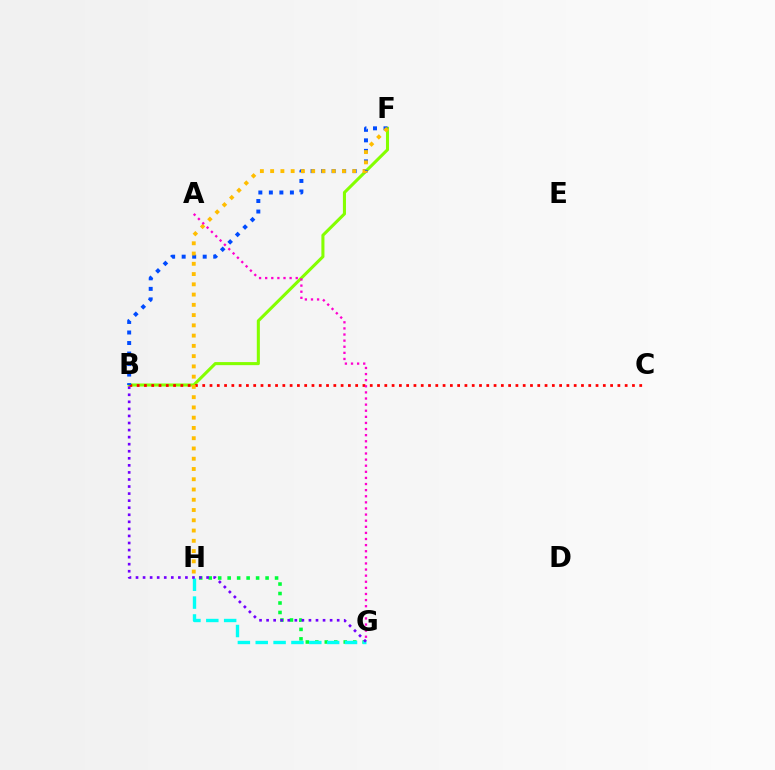{('G', 'H'): [{'color': '#00ff39', 'line_style': 'dotted', 'thickness': 2.58}, {'color': '#00fff6', 'line_style': 'dashed', 'thickness': 2.43}], ('B', 'F'): [{'color': '#84ff00', 'line_style': 'solid', 'thickness': 2.21}, {'color': '#004bff', 'line_style': 'dotted', 'thickness': 2.86}], ('B', 'C'): [{'color': '#ff0000', 'line_style': 'dotted', 'thickness': 1.98}], ('F', 'H'): [{'color': '#ffbd00', 'line_style': 'dotted', 'thickness': 2.79}], ('A', 'G'): [{'color': '#ff00cf', 'line_style': 'dotted', 'thickness': 1.66}], ('B', 'G'): [{'color': '#7200ff', 'line_style': 'dotted', 'thickness': 1.92}]}